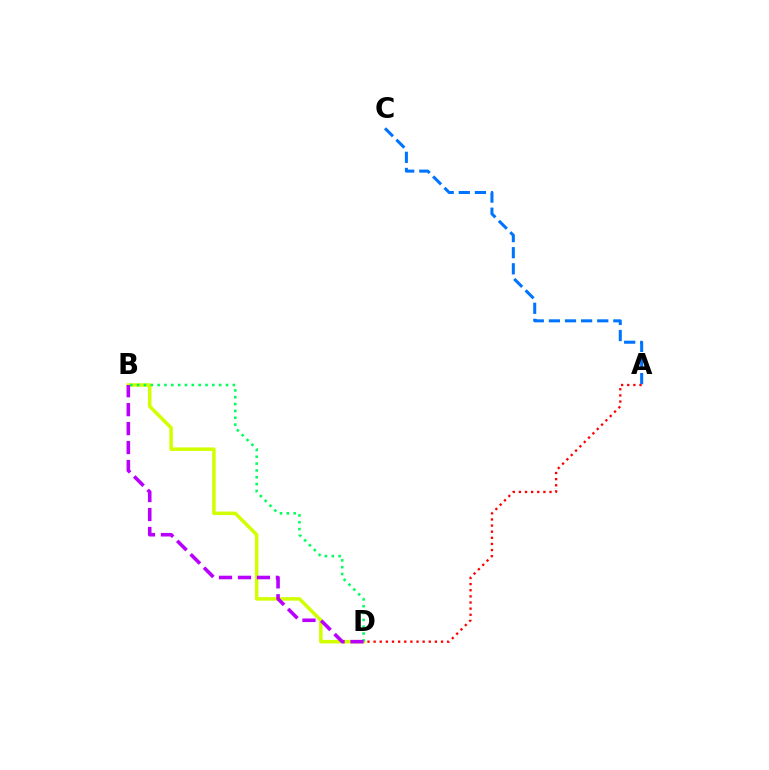{('B', 'D'): [{'color': '#d1ff00', 'line_style': 'solid', 'thickness': 2.53}, {'color': '#00ff5c', 'line_style': 'dotted', 'thickness': 1.86}, {'color': '#b900ff', 'line_style': 'dashed', 'thickness': 2.57}], ('A', 'C'): [{'color': '#0074ff', 'line_style': 'dashed', 'thickness': 2.19}], ('A', 'D'): [{'color': '#ff0000', 'line_style': 'dotted', 'thickness': 1.67}]}